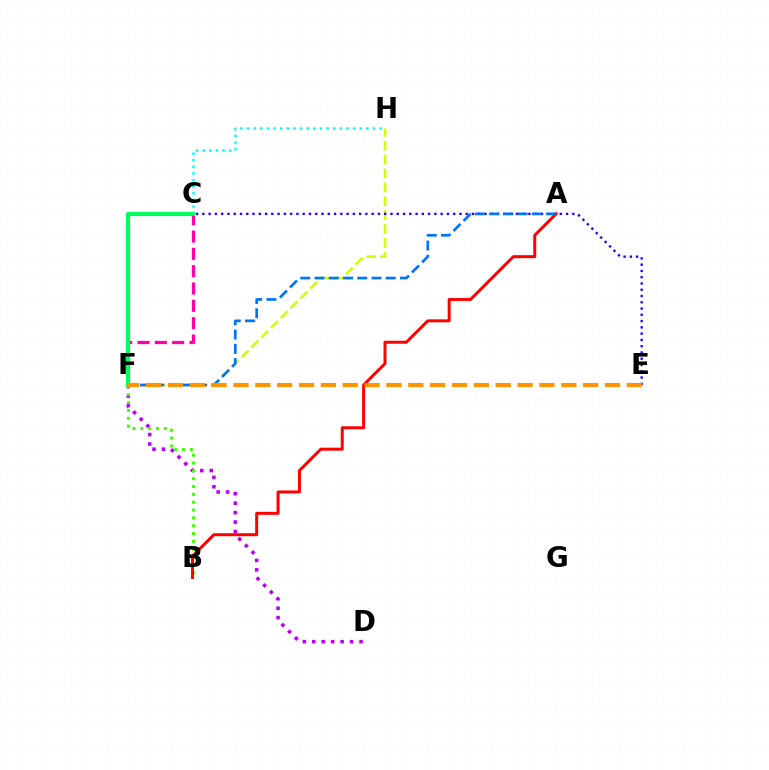{('D', 'F'): [{'color': '#b900ff', 'line_style': 'dotted', 'thickness': 2.57}], ('C', 'H'): [{'color': '#00fff6', 'line_style': 'dotted', 'thickness': 1.8}], ('B', 'F'): [{'color': '#3dff00', 'line_style': 'dotted', 'thickness': 2.13}], ('F', 'H'): [{'color': '#d1ff00', 'line_style': 'dashed', 'thickness': 1.88}], ('C', 'F'): [{'color': '#ff00ac', 'line_style': 'dashed', 'thickness': 2.35}, {'color': '#00ff5c', 'line_style': 'solid', 'thickness': 2.99}], ('C', 'E'): [{'color': '#2500ff', 'line_style': 'dotted', 'thickness': 1.7}], ('A', 'B'): [{'color': '#ff0000', 'line_style': 'solid', 'thickness': 2.15}], ('A', 'F'): [{'color': '#0074ff', 'line_style': 'dashed', 'thickness': 1.94}], ('E', 'F'): [{'color': '#ff9400', 'line_style': 'dashed', 'thickness': 2.97}]}